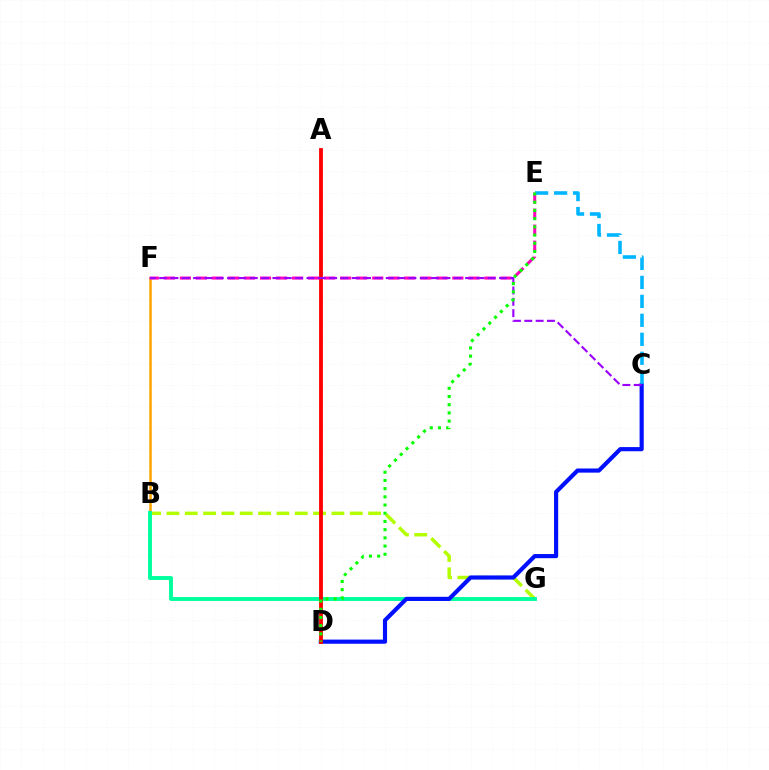{('B', 'G'): [{'color': '#b3ff00', 'line_style': 'dashed', 'thickness': 2.49}, {'color': '#00ff9d', 'line_style': 'solid', 'thickness': 2.8}], ('B', 'F'): [{'color': '#ffa500', 'line_style': 'solid', 'thickness': 1.82}], ('C', 'D'): [{'color': '#0010ff', 'line_style': 'solid', 'thickness': 2.99}], ('E', 'F'): [{'color': '#ff00bd', 'line_style': 'dashed', 'thickness': 2.18}], ('A', 'D'): [{'color': '#ff0000', 'line_style': 'solid', 'thickness': 2.74}], ('C', 'E'): [{'color': '#00b5ff', 'line_style': 'dashed', 'thickness': 2.58}], ('C', 'F'): [{'color': '#9b00ff', 'line_style': 'dashed', 'thickness': 1.54}], ('D', 'E'): [{'color': '#08ff00', 'line_style': 'dotted', 'thickness': 2.23}]}